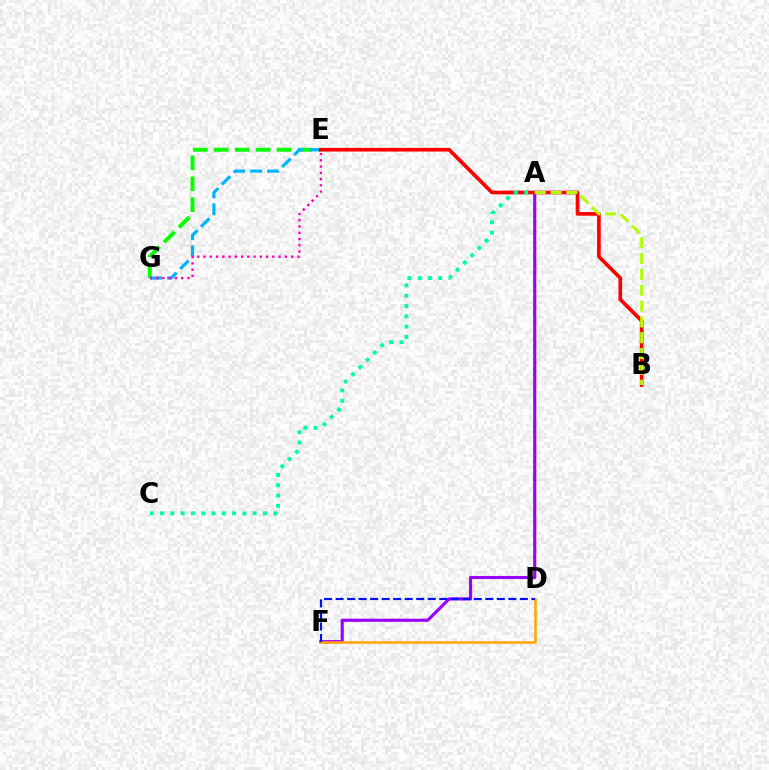{('A', 'F'): [{'color': '#9b00ff', 'line_style': 'solid', 'thickness': 2.26}], ('E', 'G'): [{'color': '#08ff00', 'line_style': 'dashed', 'thickness': 2.84}, {'color': '#00b5ff', 'line_style': 'dashed', 'thickness': 2.3}, {'color': '#ff00bd', 'line_style': 'dotted', 'thickness': 1.7}], ('D', 'F'): [{'color': '#ffa500', 'line_style': 'solid', 'thickness': 1.8}, {'color': '#0010ff', 'line_style': 'dashed', 'thickness': 1.56}], ('B', 'E'): [{'color': '#ff0000', 'line_style': 'solid', 'thickness': 2.64}], ('A', 'C'): [{'color': '#00ff9d', 'line_style': 'dotted', 'thickness': 2.8}], ('A', 'B'): [{'color': '#b3ff00', 'line_style': 'dashed', 'thickness': 2.15}]}